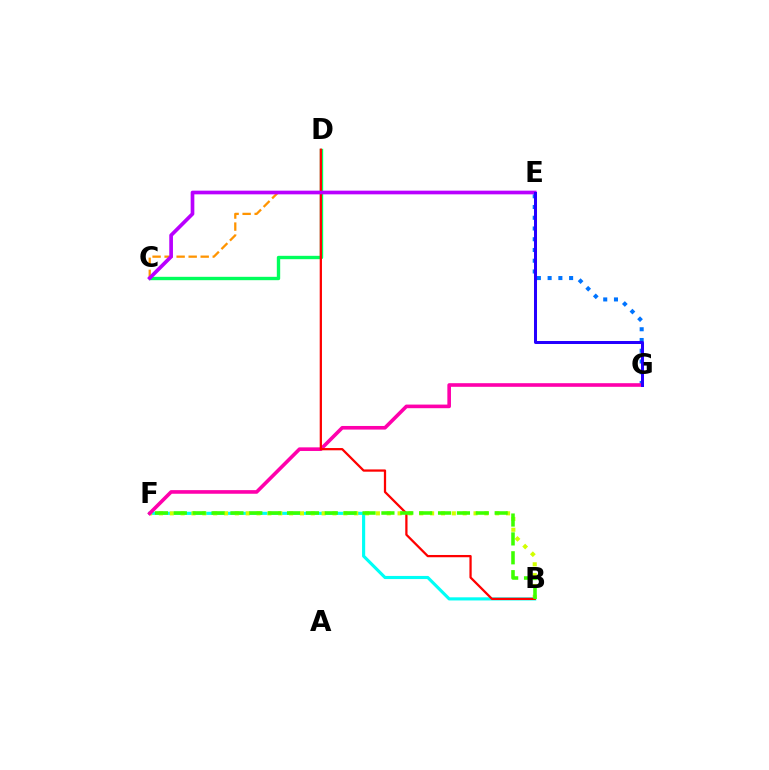{('B', 'F'): [{'color': '#00fff6', 'line_style': 'solid', 'thickness': 2.26}, {'color': '#d1ff00', 'line_style': 'dotted', 'thickness': 2.95}, {'color': '#3dff00', 'line_style': 'dashed', 'thickness': 2.56}], ('C', 'E'): [{'color': '#ff9400', 'line_style': 'dashed', 'thickness': 1.63}, {'color': '#b900ff', 'line_style': 'solid', 'thickness': 2.65}], ('C', 'D'): [{'color': '#00ff5c', 'line_style': 'solid', 'thickness': 2.43}], ('E', 'G'): [{'color': '#0074ff', 'line_style': 'dotted', 'thickness': 2.92}, {'color': '#2500ff', 'line_style': 'solid', 'thickness': 2.17}], ('F', 'G'): [{'color': '#ff00ac', 'line_style': 'solid', 'thickness': 2.61}], ('B', 'D'): [{'color': '#ff0000', 'line_style': 'solid', 'thickness': 1.63}]}